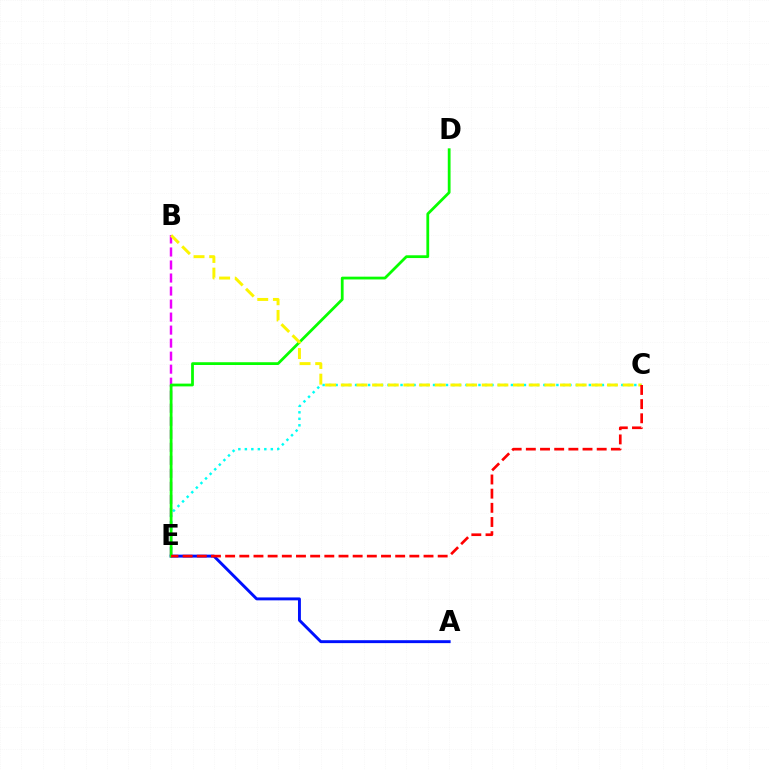{('A', 'E'): [{'color': '#0010ff', 'line_style': 'solid', 'thickness': 2.1}], ('B', 'E'): [{'color': '#ee00ff', 'line_style': 'dashed', 'thickness': 1.77}], ('C', 'E'): [{'color': '#00fff6', 'line_style': 'dotted', 'thickness': 1.76}, {'color': '#ff0000', 'line_style': 'dashed', 'thickness': 1.93}], ('D', 'E'): [{'color': '#08ff00', 'line_style': 'solid', 'thickness': 2.0}], ('B', 'C'): [{'color': '#fcf500', 'line_style': 'dashed', 'thickness': 2.13}]}